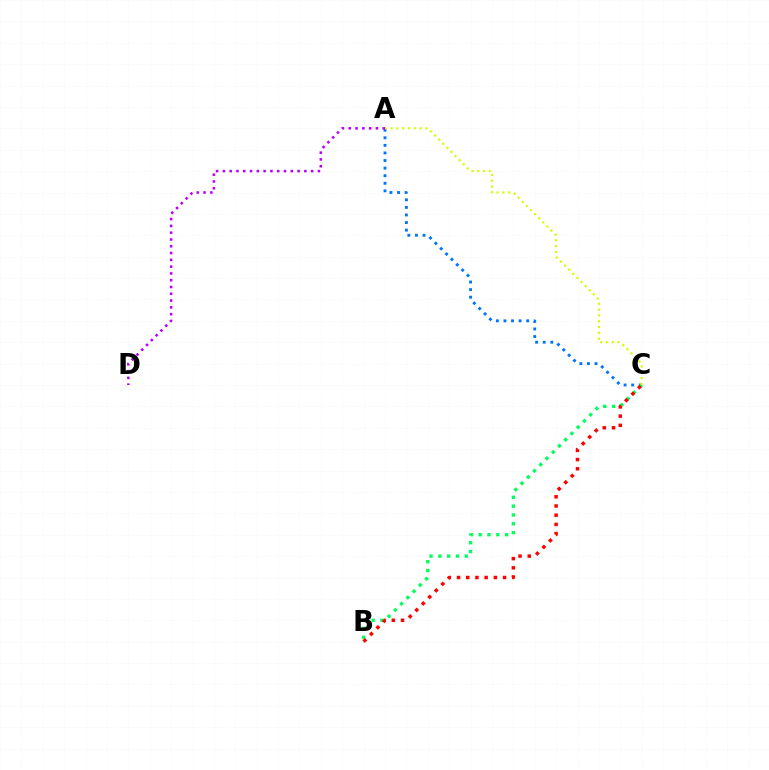{('A', 'C'): [{'color': '#0074ff', 'line_style': 'dotted', 'thickness': 2.06}, {'color': '#d1ff00', 'line_style': 'dotted', 'thickness': 1.58}], ('B', 'C'): [{'color': '#00ff5c', 'line_style': 'dotted', 'thickness': 2.4}, {'color': '#ff0000', 'line_style': 'dotted', 'thickness': 2.5}], ('A', 'D'): [{'color': '#b900ff', 'line_style': 'dotted', 'thickness': 1.84}]}